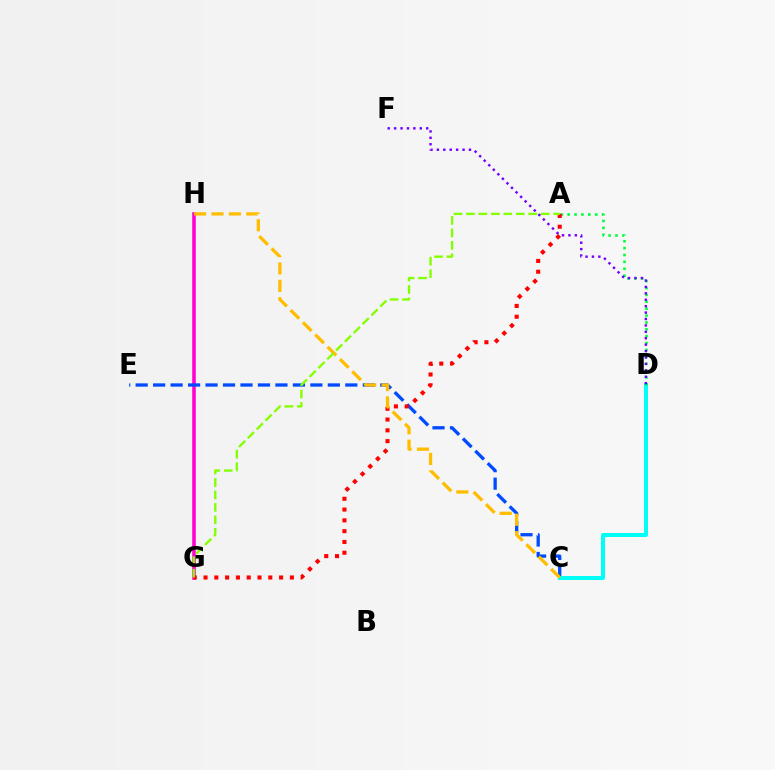{('G', 'H'): [{'color': '#ff00cf', 'line_style': 'solid', 'thickness': 2.55}], ('C', 'E'): [{'color': '#004bff', 'line_style': 'dashed', 'thickness': 2.37}], ('C', 'D'): [{'color': '#00fff6', 'line_style': 'solid', 'thickness': 2.86}], ('A', 'D'): [{'color': '#00ff39', 'line_style': 'dotted', 'thickness': 1.87}], ('A', 'G'): [{'color': '#ff0000', 'line_style': 'dotted', 'thickness': 2.93}, {'color': '#84ff00', 'line_style': 'dashed', 'thickness': 1.69}], ('C', 'H'): [{'color': '#ffbd00', 'line_style': 'dashed', 'thickness': 2.36}], ('D', 'F'): [{'color': '#7200ff', 'line_style': 'dotted', 'thickness': 1.74}]}